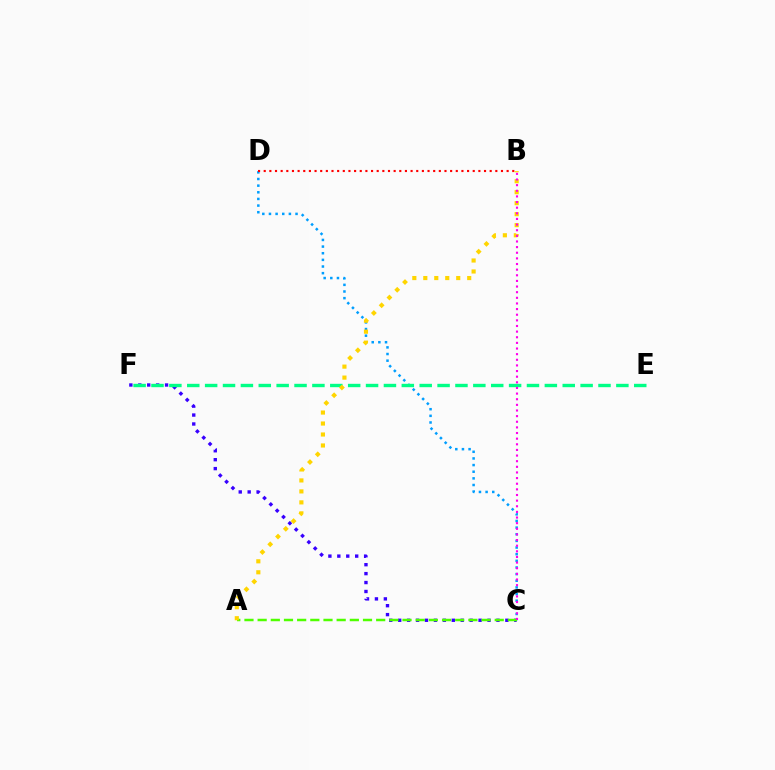{('C', 'D'): [{'color': '#009eff', 'line_style': 'dotted', 'thickness': 1.81}], ('C', 'F'): [{'color': '#3700ff', 'line_style': 'dotted', 'thickness': 2.43}], ('A', 'C'): [{'color': '#4fff00', 'line_style': 'dashed', 'thickness': 1.79}], ('B', 'D'): [{'color': '#ff0000', 'line_style': 'dotted', 'thickness': 1.53}], ('E', 'F'): [{'color': '#00ff86', 'line_style': 'dashed', 'thickness': 2.43}], ('A', 'B'): [{'color': '#ffd500', 'line_style': 'dotted', 'thickness': 2.98}], ('B', 'C'): [{'color': '#ff00ed', 'line_style': 'dotted', 'thickness': 1.53}]}